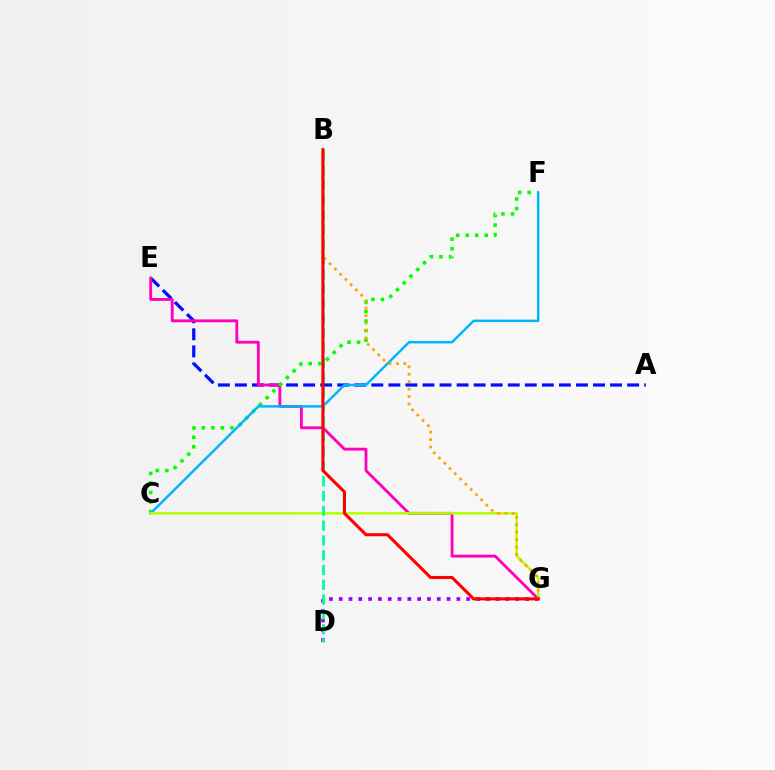{('A', 'E'): [{'color': '#0010ff', 'line_style': 'dashed', 'thickness': 2.32}], ('E', 'G'): [{'color': '#ff00bd', 'line_style': 'solid', 'thickness': 2.06}], ('C', 'F'): [{'color': '#08ff00', 'line_style': 'dotted', 'thickness': 2.59}, {'color': '#00b5ff', 'line_style': 'solid', 'thickness': 1.77}], ('D', 'G'): [{'color': '#9b00ff', 'line_style': 'dotted', 'thickness': 2.66}], ('C', 'G'): [{'color': '#b3ff00', 'line_style': 'solid', 'thickness': 1.79}], ('B', 'D'): [{'color': '#00ff9d', 'line_style': 'dashed', 'thickness': 2.01}], ('B', 'G'): [{'color': '#ffa500', 'line_style': 'dotted', 'thickness': 2.02}, {'color': '#ff0000', 'line_style': 'solid', 'thickness': 2.22}]}